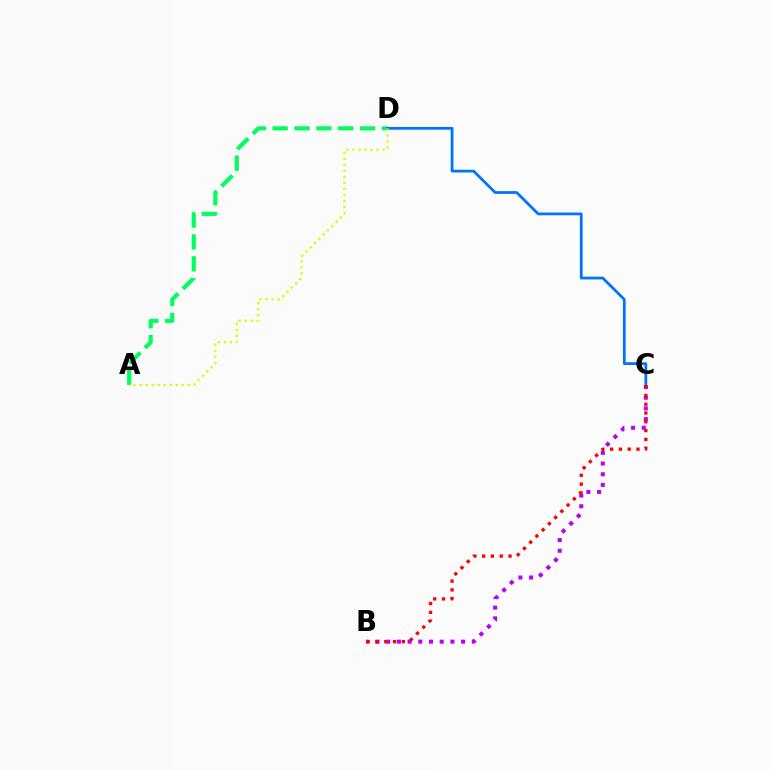{('B', 'C'): [{'color': '#b900ff', 'line_style': 'dotted', 'thickness': 2.91}, {'color': '#ff0000', 'line_style': 'dotted', 'thickness': 2.39}], ('A', 'D'): [{'color': '#00ff5c', 'line_style': 'dashed', 'thickness': 2.97}, {'color': '#d1ff00', 'line_style': 'dotted', 'thickness': 1.64}], ('C', 'D'): [{'color': '#0074ff', 'line_style': 'solid', 'thickness': 2.0}]}